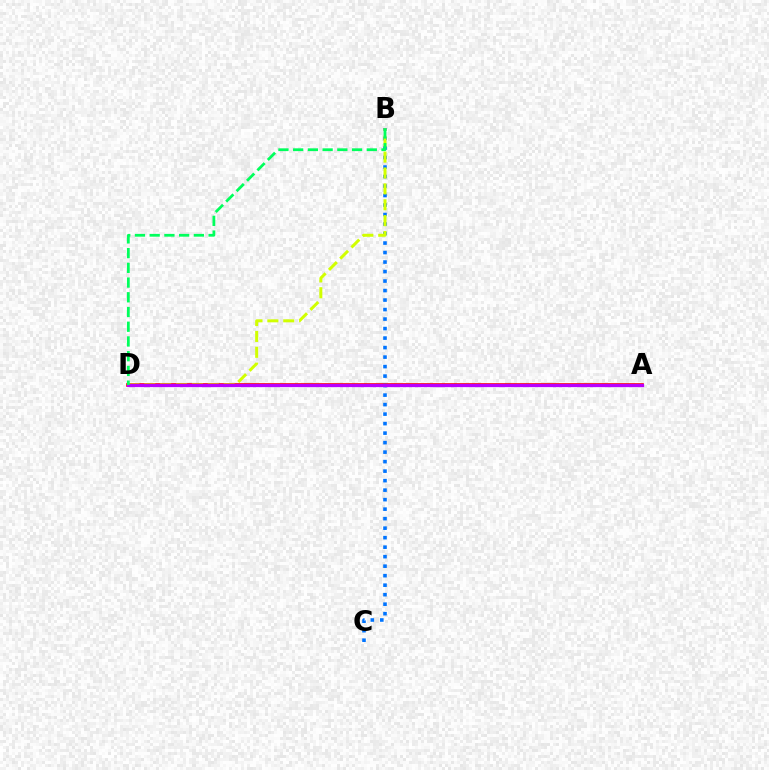{('A', 'D'): [{'color': '#ff0000', 'line_style': 'solid', 'thickness': 2.61}, {'color': '#b900ff', 'line_style': 'solid', 'thickness': 2.34}], ('B', 'C'): [{'color': '#0074ff', 'line_style': 'dotted', 'thickness': 2.58}], ('B', 'D'): [{'color': '#d1ff00', 'line_style': 'dashed', 'thickness': 2.16}, {'color': '#00ff5c', 'line_style': 'dashed', 'thickness': 2.0}]}